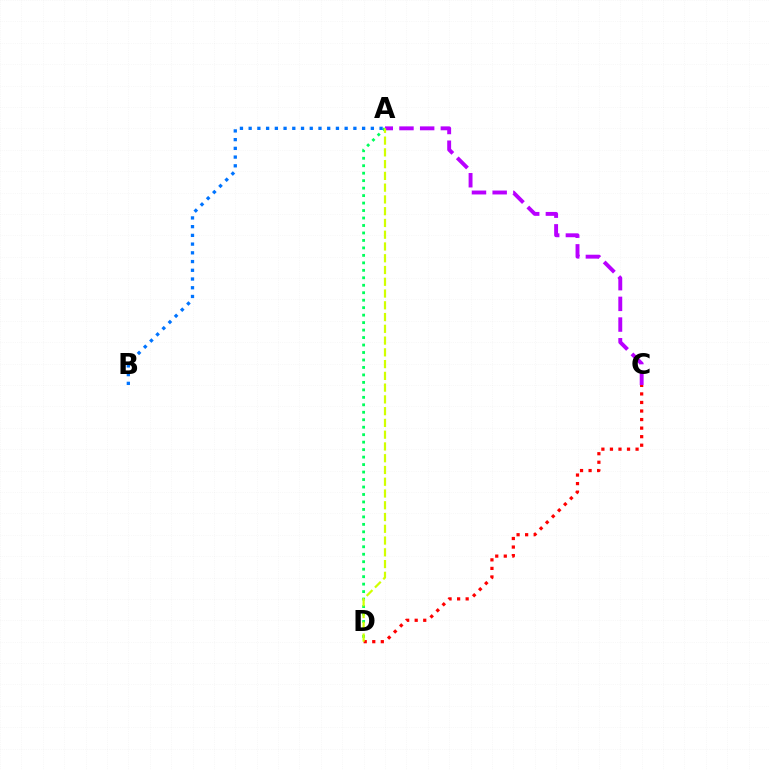{('A', 'C'): [{'color': '#b900ff', 'line_style': 'dashed', 'thickness': 2.81}], ('A', 'D'): [{'color': '#00ff5c', 'line_style': 'dotted', 'thickness': 2.03}, {'color': '#d1ff00', 'line_style': 'dashed', 'thickness': 1.6}], ('A', 'B'): [{'color': '#0074ff', 'line_style': 'dotted', 'thickness': 2.37}], ('C', 'D'): [{'color': '#ff0000', 'line_style': 'dotted', 'thickness': 2.32}]}